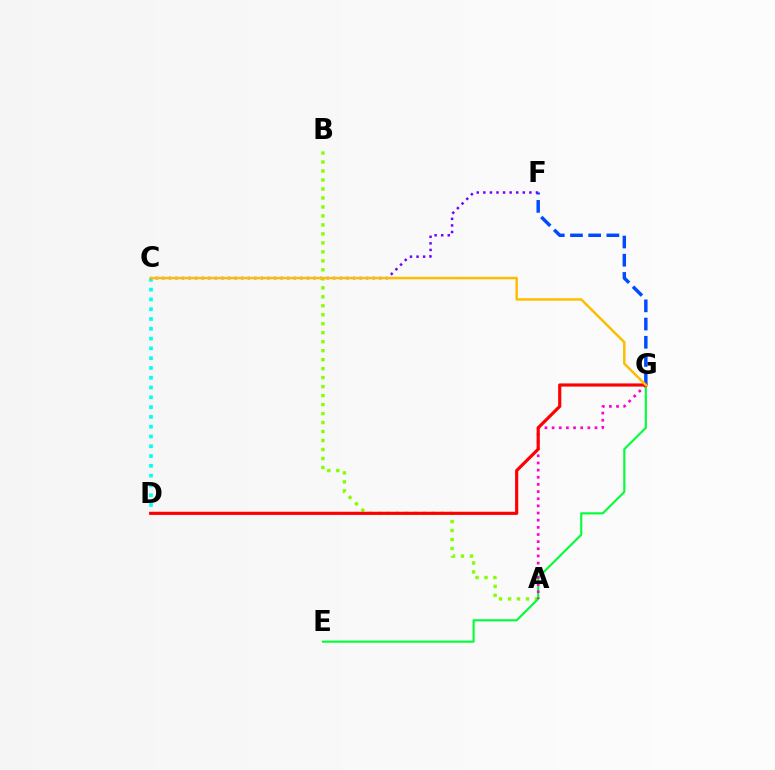{('F', 'G'): [{'color': '#004bff', 'line_style': 'dashed', 'thickness': 2.47}], ('C', 'D'): [{'color': '#00fff6', 'line_style': 'dotted', 'thickness': 2.66}], ('C', 'F'): [{'color': '#7200ff', 'line_style': 'dotted', 'thickness': 1.79}], ('A', 'B'): [{'color': '#84ff00', 'line_style': 'dotted', 'thickness': 2.44}], ('E', 'G'): [{'color': '#00ff39', 'line_style': 'solid', 'thickness': 1.53}], ('A', 'G'): [{'color': '#ff00cf', 'line_style': 'dotted', 'thickness': 1.94}], ('D', 'G'): [{'color': '#ff0000', 'line_style': 'solid', 'thickness': 2.28}], ('C', 'G'): [{'color': '#ffbd00', 'line_style': 'solid', 'thickness': 1.79}]}